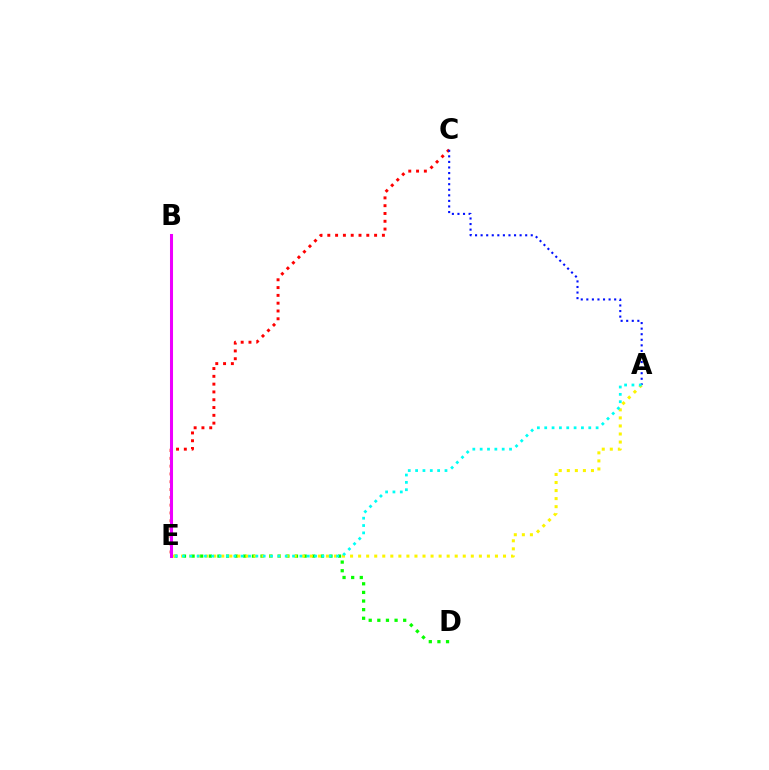{('C', 'E'): [{'color': '#ff0000', 'line_style': 'dotted', 'thickness': 2.12}], ('A', 'C'): [{'color': '#0010ff', 'line_style': 'dotted', 'thickness': 1.51}], ('B', 'E'): [{'color': '#ee00ff', 'line_style': 'solid', 'thickness': 2.19}], ('D', 'E'): [{'color': '#08ff00', 'line_style': 'dotted', 'thickness': 2.34}], ('A', 'E'): [{'color': '#fcf500', 'line_style': 'dotted', 'thickness': 2.19}, {'color': '#00fff6', 'line_style': 'dotted', 'thickness': 1.99}]}